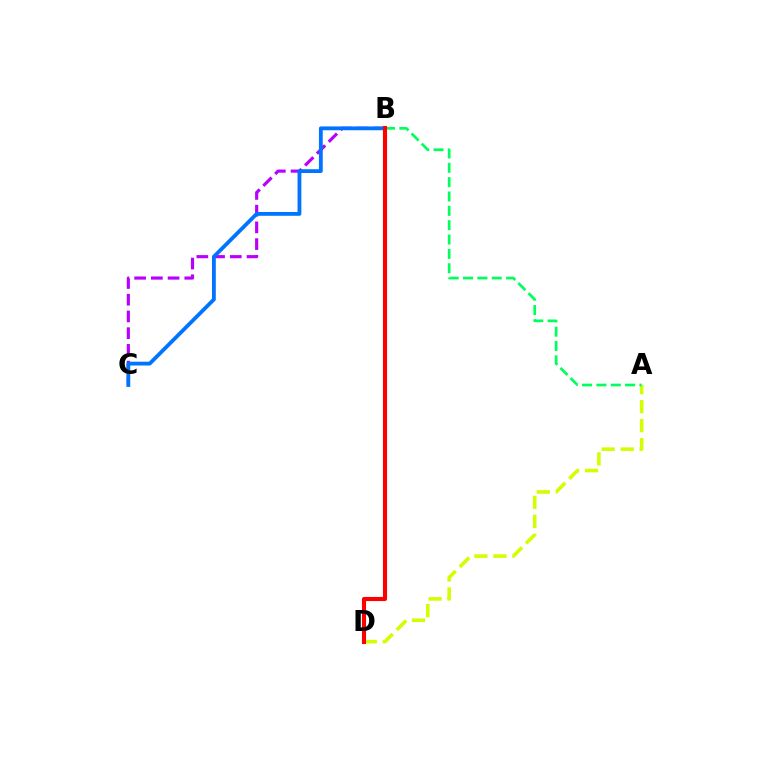{('B', 'C'): [{'color': '#b900ff', 'line_style': 'dashed', 'thickness': 2.27}, {'color': '#0074ff', 'line_style': 'solid', 'thickness': 2.75}], ('A', 'D'): [{'color': '#d1ff00', 'line_style': 'dashed', 'thickness': 2.58}], ('A', 'B'): [{'color': '#00ff5c', 'line_style': 'dashed', 'thickness': 1.95}], ('B', 'D'): [{'color': '#ff0000', 'line_style': 'solid', 'thickness': 2.95}]}